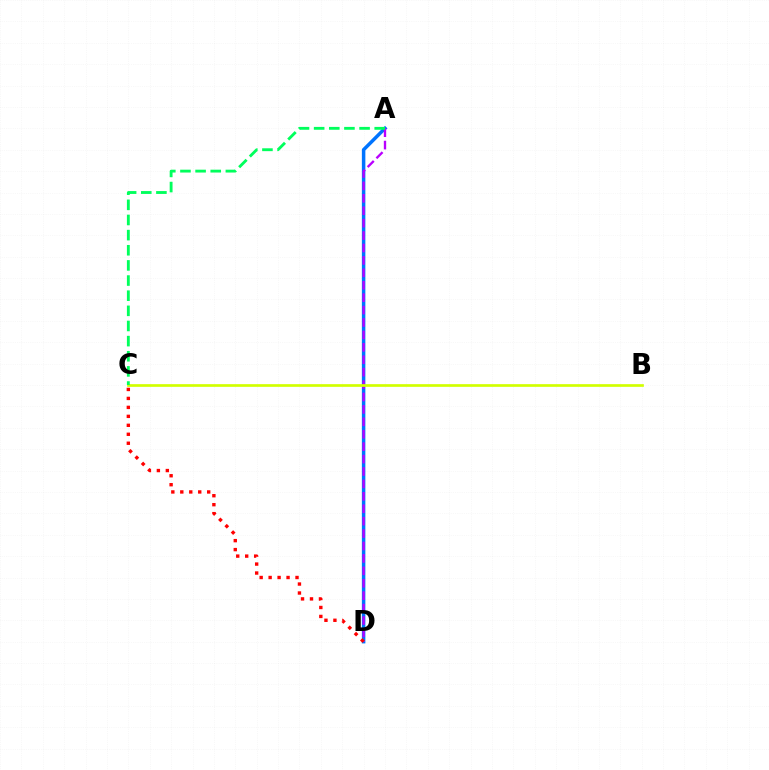{('A', 'D'): [{'color': '#0074ff', 'line_style': 'solid', 'thickness': 2.52}, {'color': '#b900ff', 'line_style': 'dashed', 'thickness': 1.69}], ('B', 'C'): [{'color': '#d1ff00', 'line_style': 'solid', 'thickness': 1.93}], ('C', 'D'): [{'color': '#ff0000', 'line_style': 'dotted', 'thickness': 2.44}], ('A', 'C'): [{'color': '#00ff5c', 'line_style': 'dashed', 'thickness': 2.06}]}